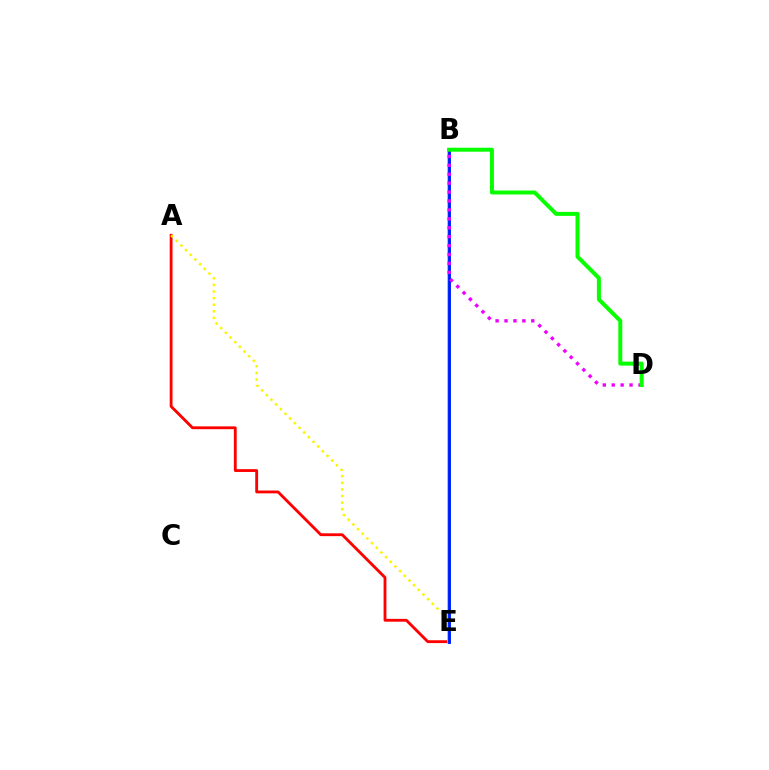{('A', 'E'): [{'color': '#ff0000', 'line_style': 'solid', 'thickness': 2.04}, {'color': '#fcf500', 'line_style': 'dotted', 'thickness': 1.8}], ('B', 'E'): [{'color': '#00fff6', 'line_style': 'solid', 'thickness': 2.65}, {'color': '#0010ff', 'line_style': 'solid', 'thickness': 1.99}], ('B', 'D'): [{'color': '#ee00ff', 'line_style': 'dotted', 'thickness': 2.42}, {'color': '#08ff00', 'line_style': 'solid', 'thickness': 2.87}]}